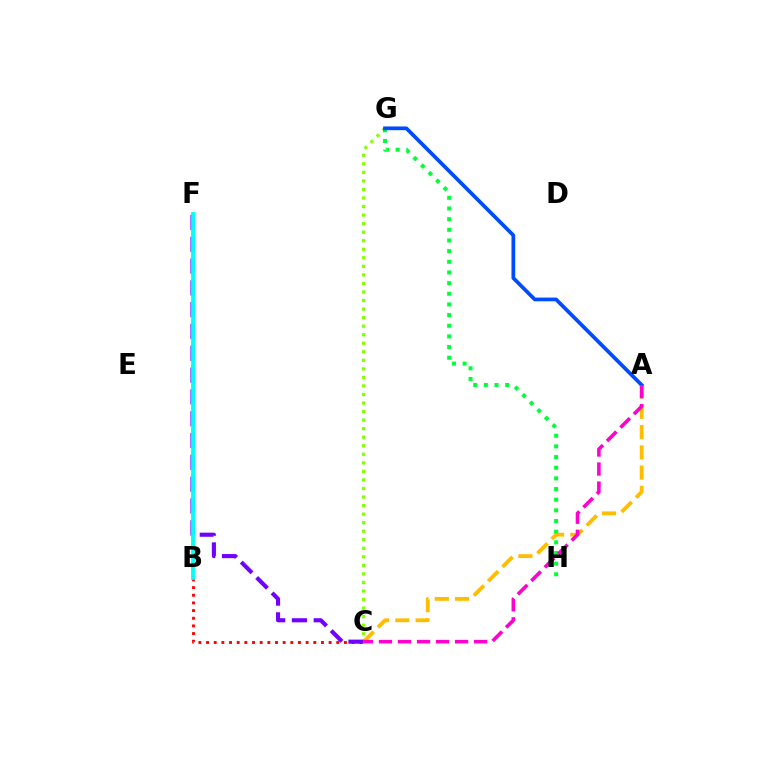{('C', 'G'): [{'color': '#84ff00', 'line_style': 'dotted', 'thickness': 2.32}], ('A', 'C'): [{'color': '#ffbd00', 'line_style': 'dashed', 'thickness': 2.75}, {'color': '#ff00cf', 'line_style': 'dashed', 'thickness': 2.58}], ('G', 'H'): [{'color': '#00ff39', 'line_style': 'dotted', 'thickness': 2.9}], ('B', 'C'): [{'color': '#ff0000', 'line_style': 'dotted', 'thickness': 2.08}], ('C', 'F'): [{'color': '#7200ff', 'line_style': 'dashed', 'thickness': 2.96}], ('A', 'G'): [{'color': '#004bff', 'line_style': 'solid', 'thickness': 2.68}], ('B', 'F'): [{'color': '#00fff6', 'line_style': 'solid', 'thickness': 2.76}]}